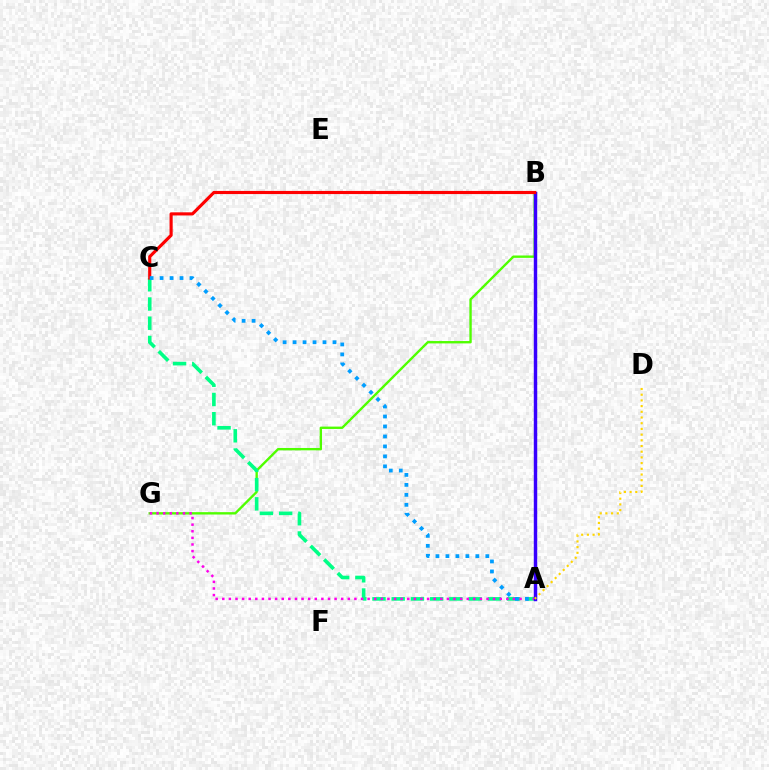{('B', 'G'): [{'color': '#4fff00', 'line_style': 'solid', 'thickness': 1.7}], ('A', 'C'): [{'color': '#00ff86', 'line_style': 'dashed', 'thickness': 2.61}, {'color': '#009eff', 'line_style': 'dotted', 'thickness': 2.71}], ('A', 'G'): [{'color': '#ff00ed', 'line_style': 'dotted', 'thickness': 1.79}], ('A', 'B'): [{'color': '#3700ff', 'line_style': 'solid', 'thickness': 2.48}], ('A', 'D'): [{'color': '#ffd500', 'line_style': 'dotted', 'thickness': 1.55}], ('B', 'C'): [{'color': '#ff0000', 'line_style': 'solid', 'thickness': 2.25}]}